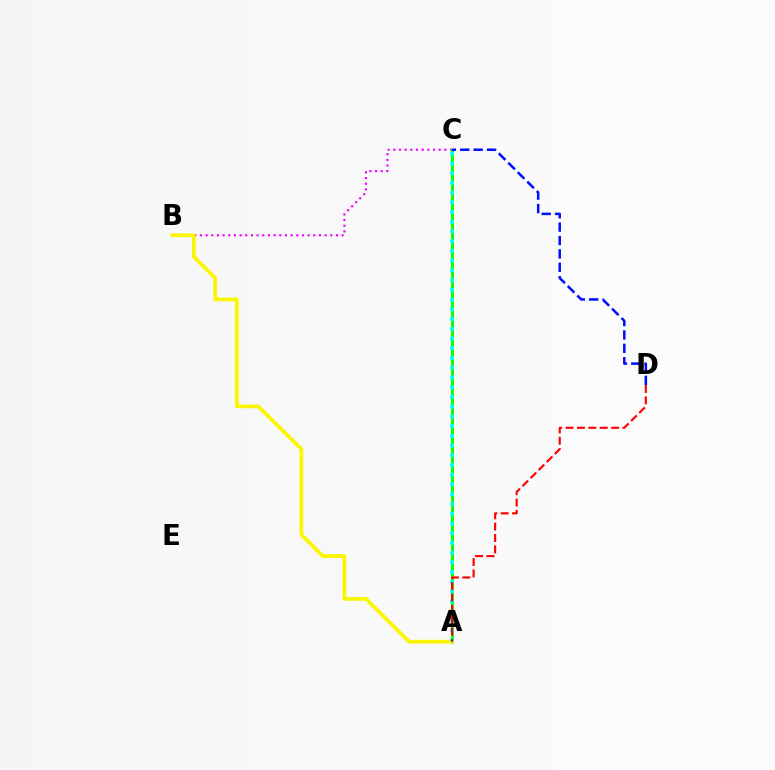{('B', 'C'): [{'color': '#ee00ff', 'line_style': 'dotted', 'thickness': 1.54}], ('A', 'C'): [{'color': '#08ff00', 'line_style': 'solid', 'thickness': 2.08}, {'color': '#00fff6', 'line_style': 'dotted', 'thickness': 2.64}], ('A', 'B'): [{'color': '#fcf500', 'line_style': 'solid', 'thickness': 2.67}], ('C', 'D'): [{'color': '#0010ff', 'line_style': 'dashed', 'thickness': 1.82}], ('A', 'D'): [{'color': '#ff0000', 'line_style': 'dashed', 'thickness': 1.55}]}